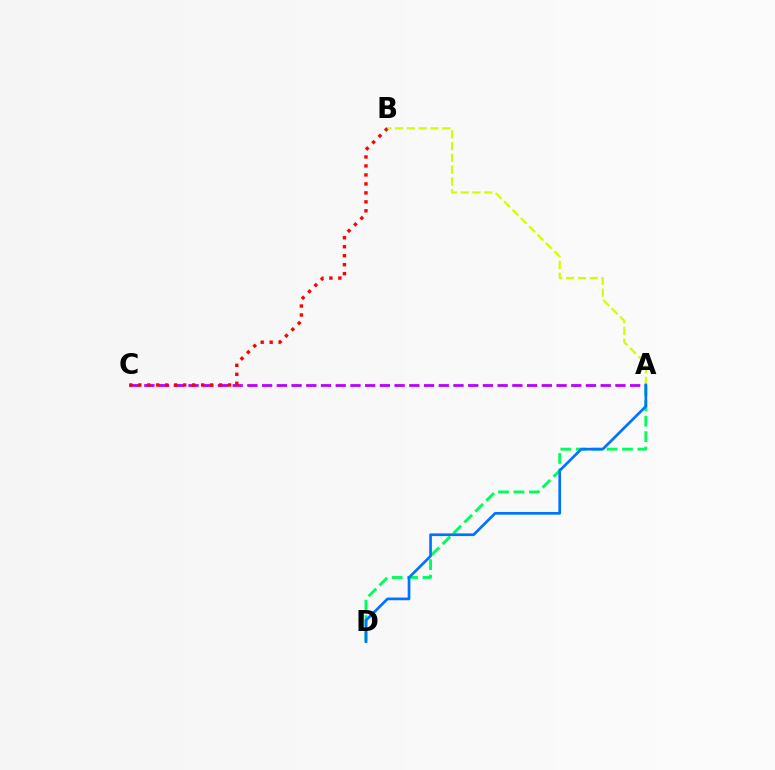{('A', 'C'): [{'color': '#b900ff', 'line_style': 'dashed', 'thickness': 2.0}], ('A', 'D'): [{'color': '#00ff5c', 'line_style': 'dashed', 'thickness': 2.09}, {'color': '#0074ff', 'line_style': 'solid', 'thickness': 1.94}], ('B', 'C'): [{'color': '#ff0000', 'line_style': 'dotted', 'thickness': 2.44}], ('A', 'B'): [{'color': '#d1ff00', 'line_style': 'dashed', 'thickness': 1.6}]}